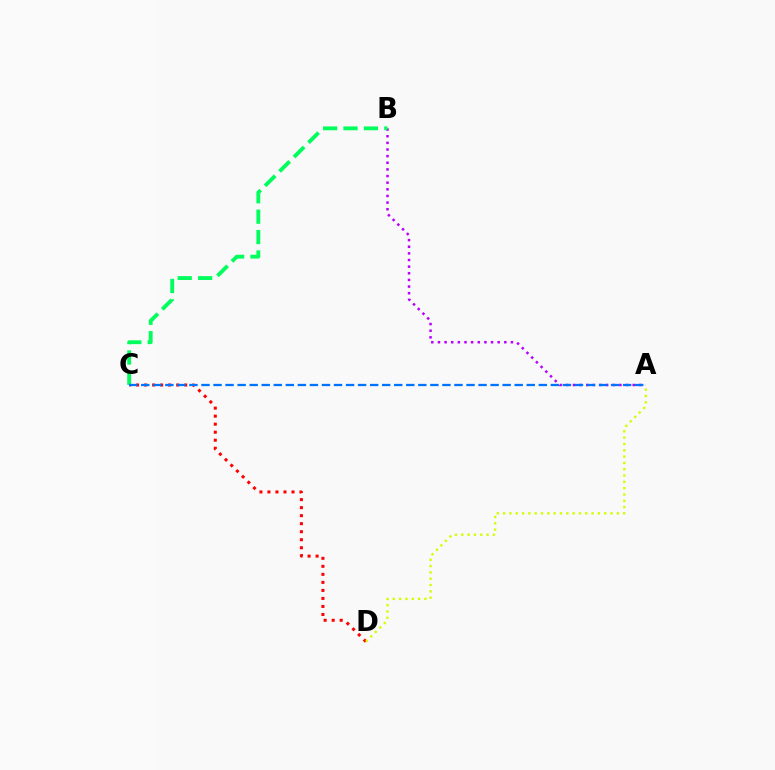{('C', 'D'): [{'color': '#ff0000', 'line_style': 'dotted', 'thickness': 2.18}], ('A', 'B'): [{'color': '#b900ff', 'line_style': 'dotted', 'thickness': 1.8}], ('B', 'C'): [{'color': '#00ff5c', 'line_style': 'dashed', 'thickness': 2.77}], ('A', 'C'): [{'color': '#0074ff', 'line_style': 'dashed', 'thickness': 1.64}], ('A', 'D'): [{'color': '#d1ff00', 'line_style': 'dotted', 'thickness': 1.72}]}